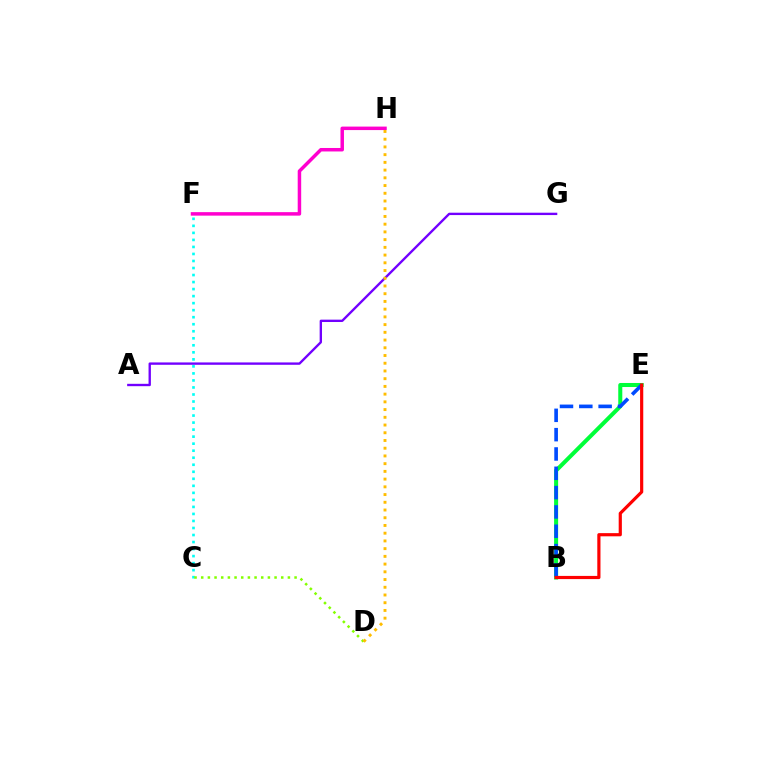{('C', 'F'): [{'color': '#00fff6', 'line_style': 'dotted', 'thickness': 1.91}], ('A', 'G'): [{'color': '#7200ff', 'line_style': 'solid', 'thickness': 1.7}], ('B', 'E'): [{'color': '#00ff39', 'line_style': 'solid', 'thickness': 2.91}, {'color': '#004bff', 'line_style': 'dashed', 'thickness': 2.62}, {'color': '#ff0000', 'line_style': 'solid', 'thickness': 2.29}], ('F', 'H'): [{'color': '#ff00cf', 'line_style': 'solid', 'thickness': 2.51}], ('C', 'D'): [{'color': '#84ff00', 'line_style': 'dotted', 'thickness': 1.81}], ('D', 'H'): [{'color': '#ffbd00', 'line_style': 'dotted', 'thickness': 2.1}]}